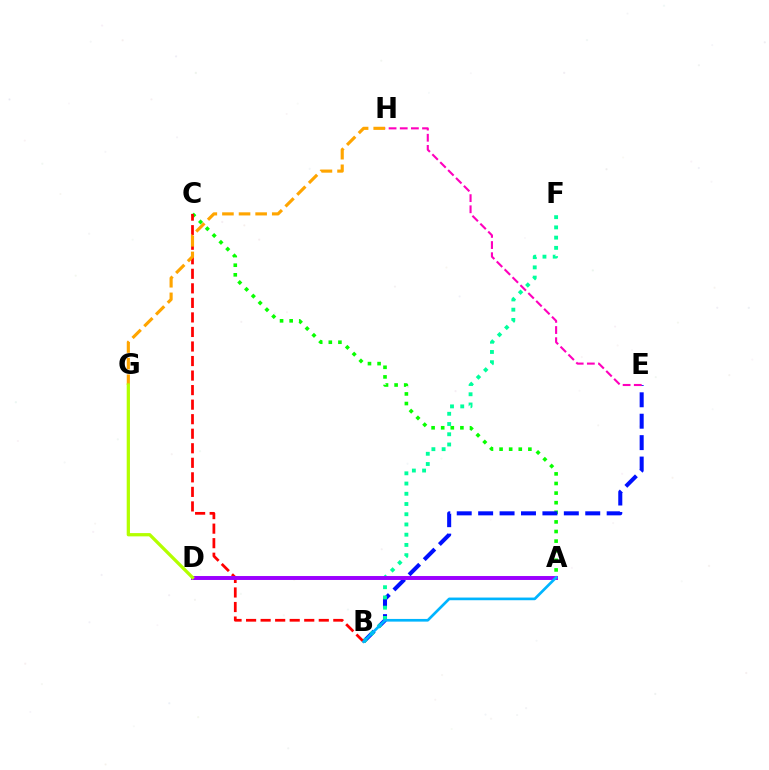{('A', 'C'): [{'color': '#08ff00', 'line_style': 'dotted', 'thickness': 2.61}], ('B', 'E'): [{'color': '#0010ff', 'line_style': 'dashed', 'thickness': 2.91}], ('B', 'F'): [{'color': '#00ff9d', 'line_style': 'dotted', 'thickness': 2.78}], ('B', 'C'): [{'color': '#ff0000', 'line_style': 'dashed', 'thickness': 1.98}], ('G', 'H'): [{'color': '#ffa500', 'line_style': 'dashed', 'thickness': 2.26}], ('A', 'D'): [{'color': '#9b00ff', 'line_style': 'solid', 'thickness': 2.83}], ('A', 'B'): [{'color': '#00b5ff', 'line_style': 'solid', 'thickness': 1.93}], ('D', 'G'): [{'color': '#b3ff00', 'line_style': 'solid', 'thickness': 2.35}], ('E', 'H'): [{'color': '#ff00bd', 'line_style': 'dashed', 'thickness': 1.52}]}